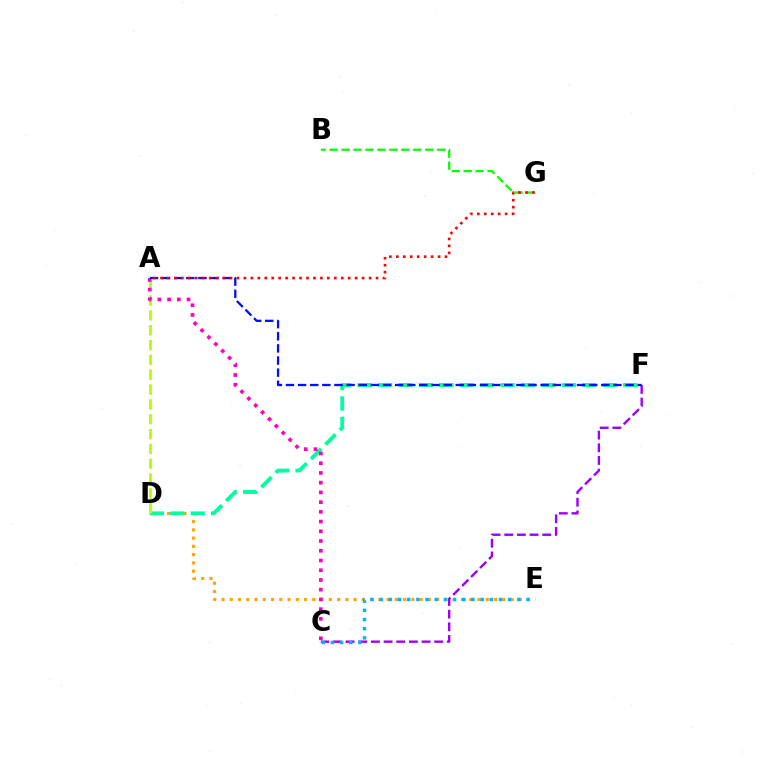{('D', 'E'): [{'color': '#ffa500', 'line_style': 'dotted', 'thickness': 2.24}], ('D', 'F'): [{'color': '#00ff9d', 'line_style': 'dashed', 'thickness': 2.77}], ('C', 'F'): [{'color': '#9b00ff', 'line_style': 'dashed', 'thickness': 1.72}], ('A', 'D'): [{'color': '#b3ff00', 'line_style': 'dashed', 'thickness': 2.02}], ('A', 'C'): [{'color': '#ff00bd', 'line_style': 'dotted', 'thickness': 2.64}], ('B', 'G'): [{'color': '#08ff00', 'line_style': 'dashed', 'thickness': 1.62}], ('C', 'E'): [{'color': '#00b5ff', 'line_style': 'dotted', 'thickness': 2.49}], ('A', 'F'): [{'color': '#0010ff', 'line_style': 'dashed', 'thickness': 1.65}], ('A', 'G'): [{'color': '#ff0000', 'line_style': 'dotted', 'thickness': 1.89}]}